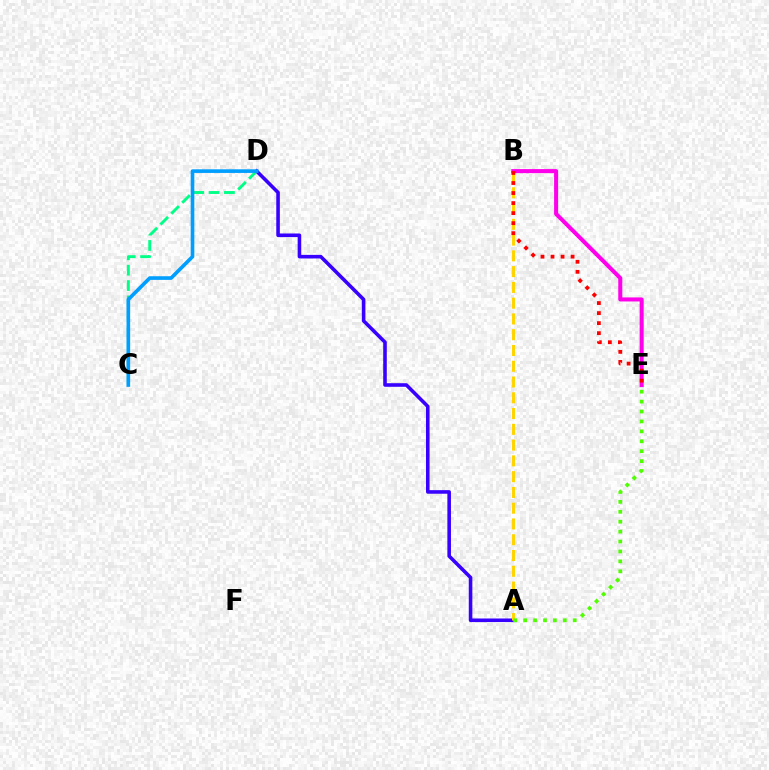{('C', 'D'): [{'color': '#00ff86', 'line_style': 'dashed', 'thickness': 2.09}, {'color': '#009eff', 'line_style': 'solid', 'thickness': 2.62}], ('A', 'D'): [{'color': '#3700ff', 'line_style': 'solid', 'thickness': 2.57}], ('A', 'B'): [{'color': '#ffd500', 'line_style': 'dashed', 'thickness': 2.14}], ('A', 'E'): [{'color': '#4fff00', 'line_style': 'dotted', 'thickness': 2.7}], ('B', 'E'): [{'color': '#ff00ed', 'line_style': 'solid', 'thickness': 2.91}, {'color': '#ff0000', 'line_style': 'dotted', 'thickness': 2.72}]}